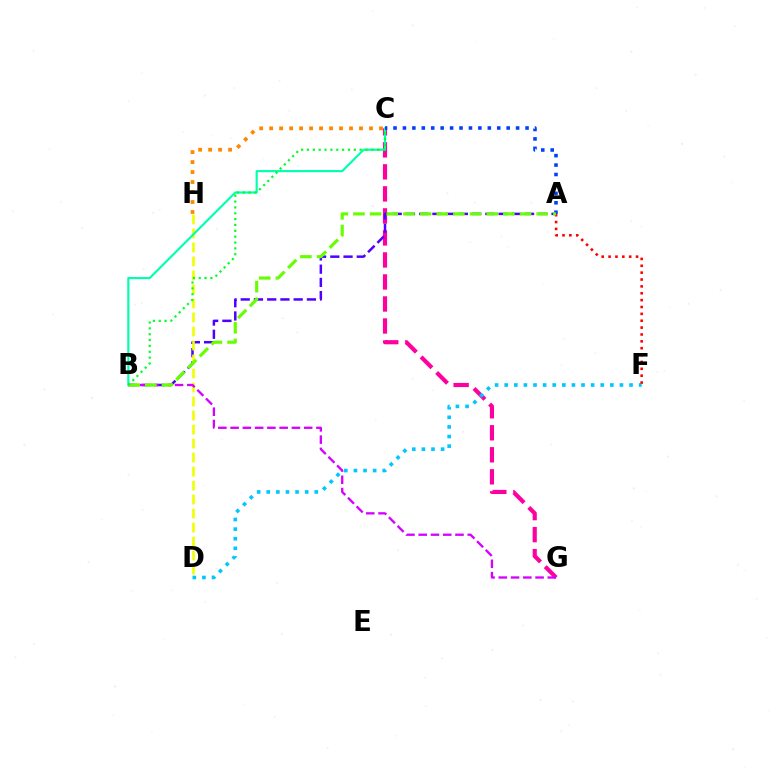{('C', 'G'): [{'color': '#ff00a0', 'line_style': 'dashed', 'thickness': 2.99}], ('A', 'B'): [{'color': '#4f00ff', 'line_style': 'dashed', 'thickness': 1.8}, {'color': '#66ff00', 'line_style': 'dashed', 'thickness': 2.26}], ('D', 'F'): [{'color': '#00c7ff', 'line_style': 'dotted', 'thickness': 2.61}], ('C', 'H'): [{'color': '#ff8800', 'line_style': 'dotted', 'thickness': 2.71}], ('D', 'H'): [{'color': '#eeff00', 'line_style': 'dashed', 'thickness': 1.9}], ('B', 'C'): [{'color': '#00ffaf', 'line_style': 'solid', 'thickness': 1.54}, {'color': '#00ff27', 'line_style': 'dotted', 'thickness': 1.59}], ('A', 'C'): [{'color': '#003fff', 'line_style': 'dotted', 'thickness': 2.56}], ('B', 'G'): [{'color': '#d600ff', 'line_style': 'dashed', 'thickness': 1.67}], ('A', 'F'): [{'color': '#ff0000', 'line_style': 'dotted', 'thickness': 1.87}]}